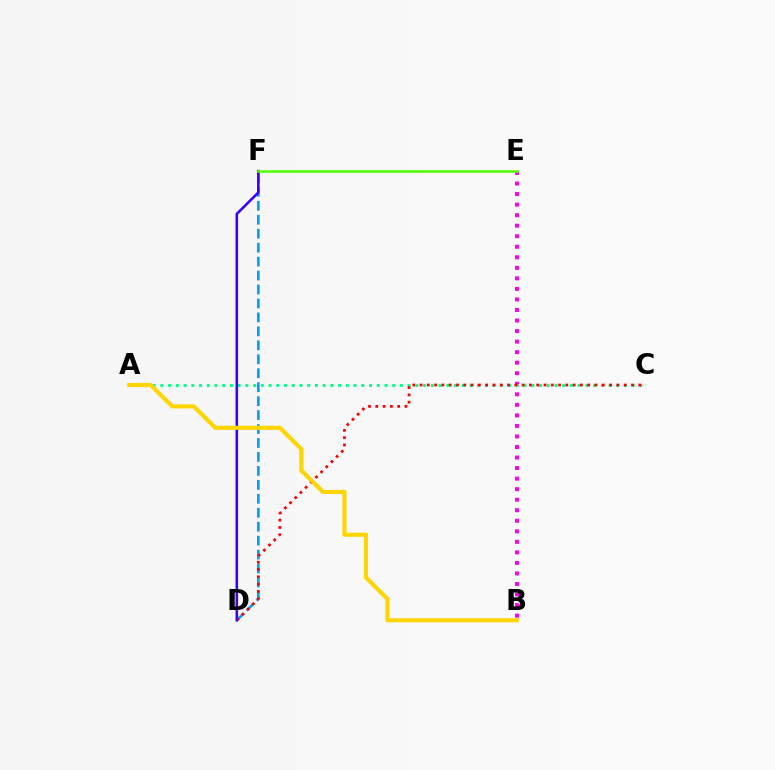{('D', 'F'): [{'color': '#009eff', 'line_style': 'dashed', 'thickness': 1.9}, {'color': '#3700ff', 'line_style': 'solid', 'thickness': 1.86}], ('B', 'E'): [{'color': '#ff00ed', 'line_style': 'dotted', 'thickness': 2.86}], ('A', 'C'): [{'color': '#00ff86', 'line_style': 'dotted', 'thickness': 2.1}], ('C', 'D'): [{'color': '#ff0000', 'line_style': 'dotted', 'thickness': 1.98}], ('A', 'B'): [{'color': '#ffd500', 'line_style': 'solid', 'thickness': 2.97}], ('E', 'F'): [{'color': '#4fff00', 'line_style': 'solid', 'thickness': 1.8}]}